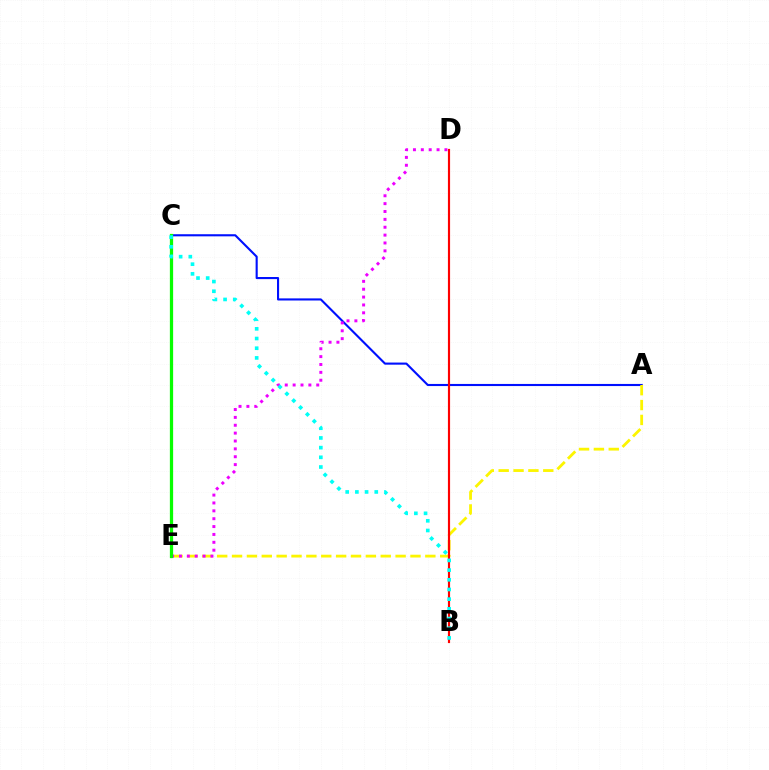{('A', 'C'): [{'color': '#0010ff', 'line_style': 'solid', 'thickness': 1.52}], ('A', 'E'): [{'color': '#fcf500', 'line_style': 'dashed', 'thickness': 2.02}], ('D', 'E'): [{'color': '#ee00ff', 'line_style': 'dotted', 'thickness': 2.14}], ('C', 'E'): [{'color': '#08ff00', 'line_style': 'solid', 'thickness': 2.35}], ('B', 'D'): [{'color': '#ff0000', 'line_style': 'solid', 'thickness': 1.56}], ('B', 'C'): [{'color': '#00fff6', 'line_style': 'dotted', 'thickness': 2.63}]}